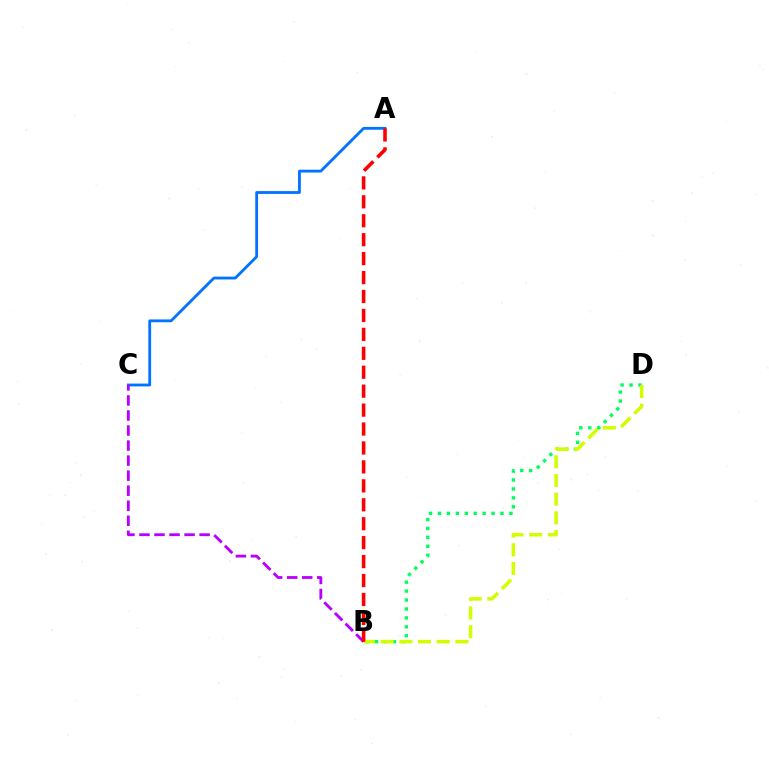{('B', 'D'): [{'color': '#00ff5c', 'line_style': 'dotted', 'thickness': 2.43}, {'color': '#d1ff00', 'line_style': 'dashed', 'thickness': 2.54}], ('A', 'C'): [{'color': '#0074ff', 'line_style': 'solid', 'thickness': 2.03}], ('B', 'C'): [{'color': '#b900ff', 'line_style': 'dashed', 'thickness': 2.04}], ('A', 'B'): [{'color': '#ff0000', 'line_style': 'dashed', 'thickness': 2.57}]}